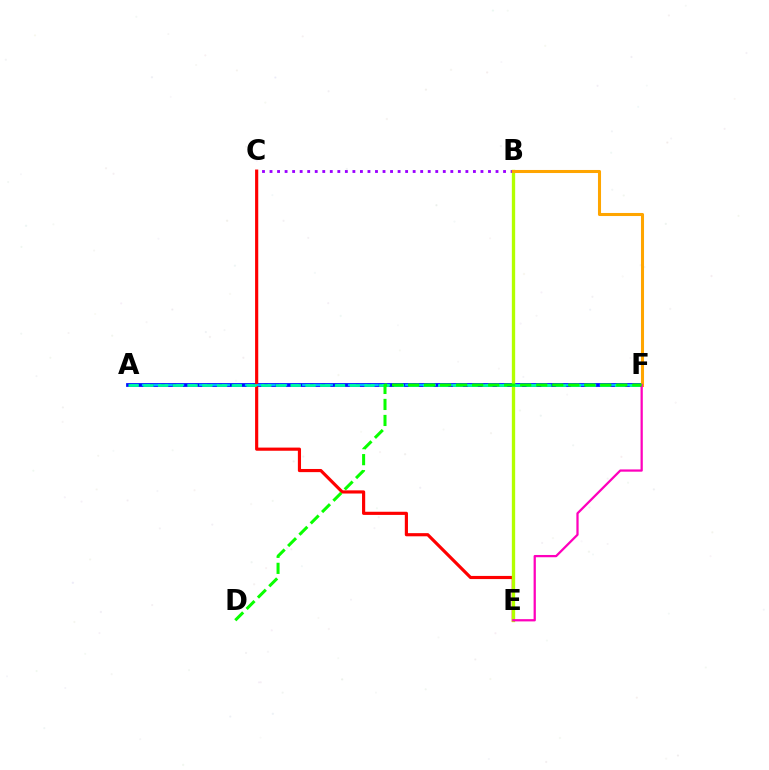{('B', 'C'): [{'color': '#9b00ff', 'line_style': 'dotted', 'thickness': 2.05}], ('A', 'F'): [{'color': '#0010ff', 'line_style': 'solid', 'thickness': 2.71}, {'color': '#00b5ff', 'line_style': 'dashed', 'thickness': 1.55}, {'color': '#00ff9d', 'line_style': 'dashed', 'thickness': 2.0}], ('C', 'E'): [{'color': '#ff0000', 'line_style': 'solid', 'thickness': 2.27}], ('B', 'E'): [{'color': '#b3ff00', 'line_style': 'solid', 'thickness': 2.39}], ('B', 'F'): [{'color': '#ffa500', 'line_style': 'solid', 'thickness': 2.21}], ('E', 'F'): [{'color': '#ff00bd', 'line_style': 'solid', 'thickness': 1.63}], ('D', 'F'): [{'color': '#08ff00', 'line_style': 'dashed', 'thickness': 2.18}]}